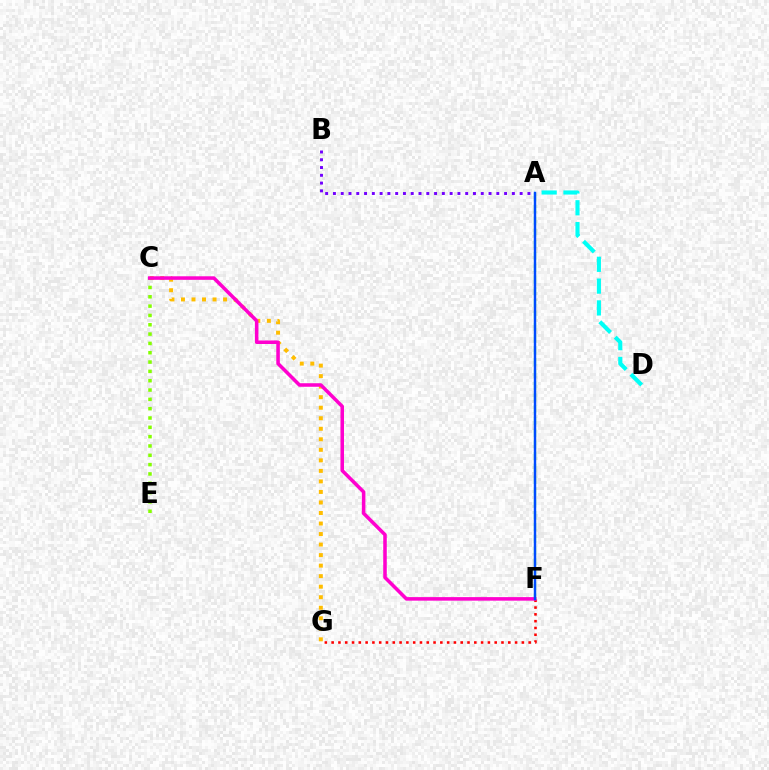{('F', 'G'): [{'color': '#ff0000', 'line_style': 'dotted', 'thickness': 1.85}], ('A', 'D'): [{'color': '#00fff6', 'line_style': 'dashed', 'thickness': 2.96}], ('A', 'F'): [{'color': '#00ff39', 'line_style': 'dashed', 'thickness': 1.6}, {'color': '#004bff', 'line_style': 'solid', 'thickness': 1.74}], ('A', 'B'): [{'color': '#7200ff', 'line_style': 'dotted', 'thickness': 2.11}], ('C', 'G'): [{'color': '#ffbd00', 'line_style': 'dotted', 'thickness': 2.86}], ('C', 'E'): [{'color': '#84ff00', 'line_style': 'dotted', 'thickness': 2.53}], ('C', 'F'): [{'color': '#ff00cf', 'line_style': 'solid', 'thickness': 2.55}]}